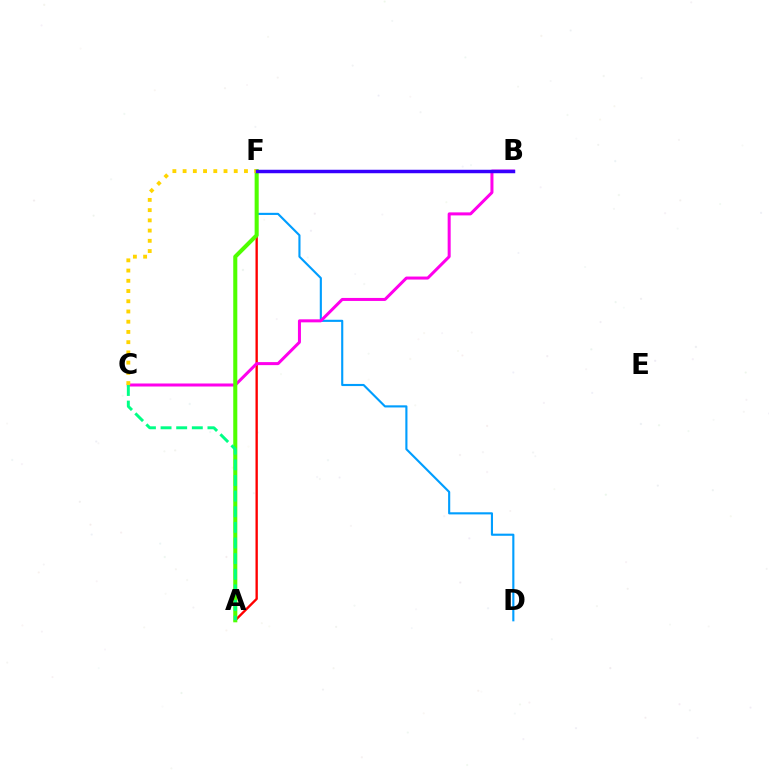{('A', 'F'): [{'color': '#ff0000', 'line_style': 'solid', 'thickness': 1.7}, {'color': '#4fff00', 'line_style': 'solid', 'thickness': 2.93}], ('D', 'F'): [{'color': '#009eff', 'line_style': 'solid', 'thickness': 1.53}], ('B', 'C'): [{'color': '#ff00ed', 'line_style': 'solid', 'thickness': 2.17}], ('C', 'F'): [{'color': '#ffd500', 'line_style': 'dotted', 'thickness': 2.78}], ('B', 'F'): [{'color': '#3700ff', 'line_style': 'solid', 'thickness': 2.5}], ('A', 'C'): [{'color': '#00ff86', 'line_style': 'dashed', 'thickness': 2.12}]}